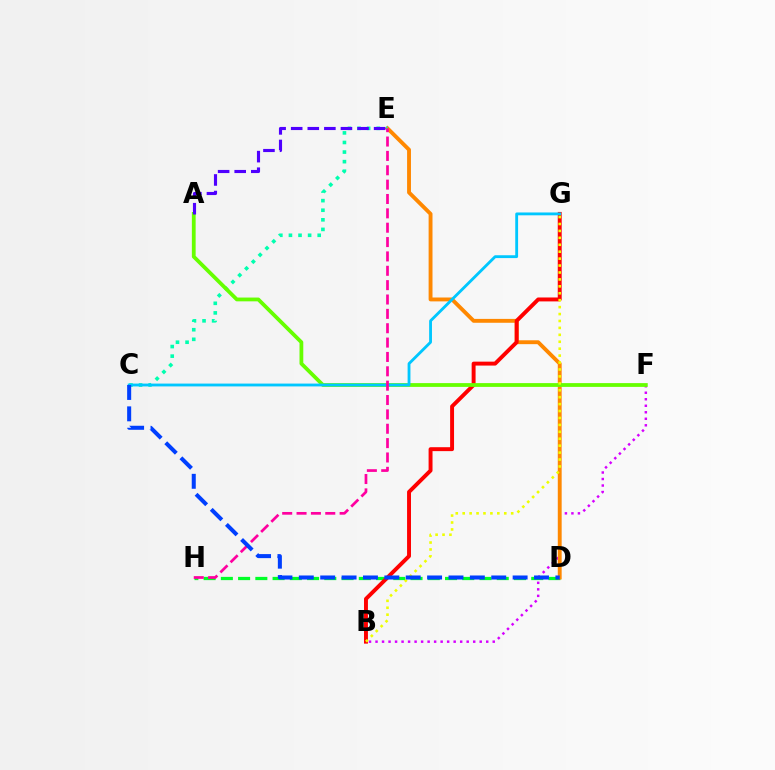{('B', 'F'): [{'color': '#d600ff', 'line_style': 'dotted', 'thickness': 1.77}], ('D', 'H'): [{'color': '#00ff27', 'line_style': 'dashed', 'thickness': 2.34}], ('D', 'E'): [{'color': '#ff8800', 'line_style': 'solid', 'thickness': 2.79}], ('B', 'G'): [{'color': '#ff0000', 'line_style': 'solid', 'thickness': 2.82}, {'color': '#eeff00', 'line_style': 'dotted', 'thickness': 1.88}], ('C', 'E'): [{'color': '#00ffaf', 'line_style': 'dotted', 'thickness': 2.61}], ('A', 'F'): [{'color': '#66ff00', 'line_style': 'solid', 'thickness': 2.72}], ('C', 'G'): [{'color': '#00c7ff', 'line_style': 'solid', 'thickness': 2.04}], ('E', 'H'): [{'color': '#ff00a0', 'line_style': 'dashed', 'thickness': 1.95}], ('C', 'D'): [{'color': '#003fff', 'line_style': 'dashed', 'thickness': 2.9}], ('A', 'E'): [{'color': '#4f00ff', 'line_style': 'dashed', 'thickness': 2.25}]}